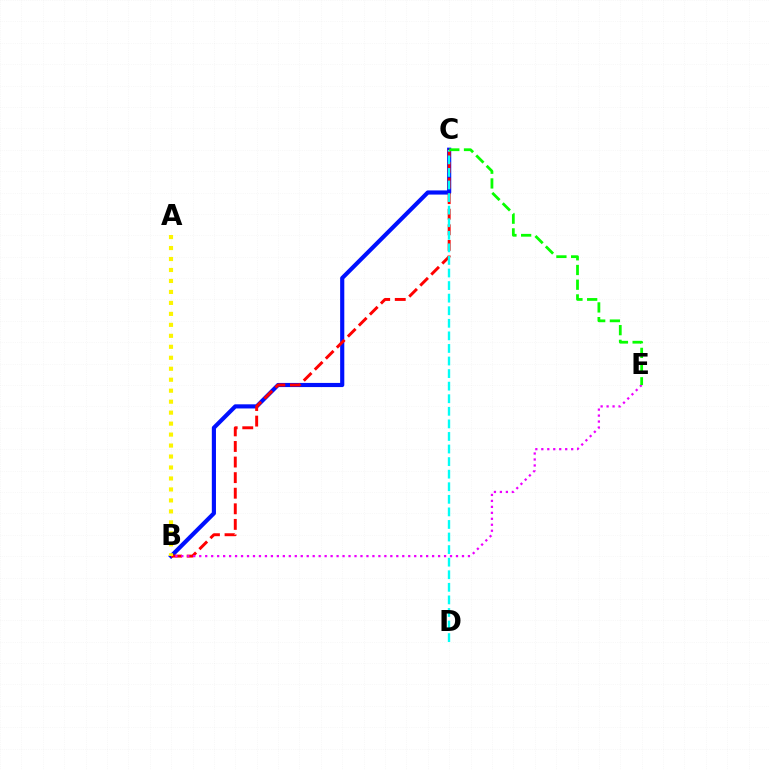{('B', 'C'): [{'color': '#0010ff', 'line_style': 'solid', 'thickness': 2.99}, {'color': '#ff0000', 'line_style': 'dashed', 'thickness': 2.12}], ('B', 'E'): [{'color': '#ee00ff', 'line_style': 'dotted', 'thickness': 1.62}], ('C', 'D'): [{'color': '#00fff6', 'line_style': 'dashed', 'thickness': 1.71}], ('A', 'B'): [{'color': '#fcf500', 'line_style': 'dotted', 'thickness': 2.98}], ('C', 'E'): [{'color': '#08ff00', 'line_style': 'dashed', 'thickness': 2.0}]}